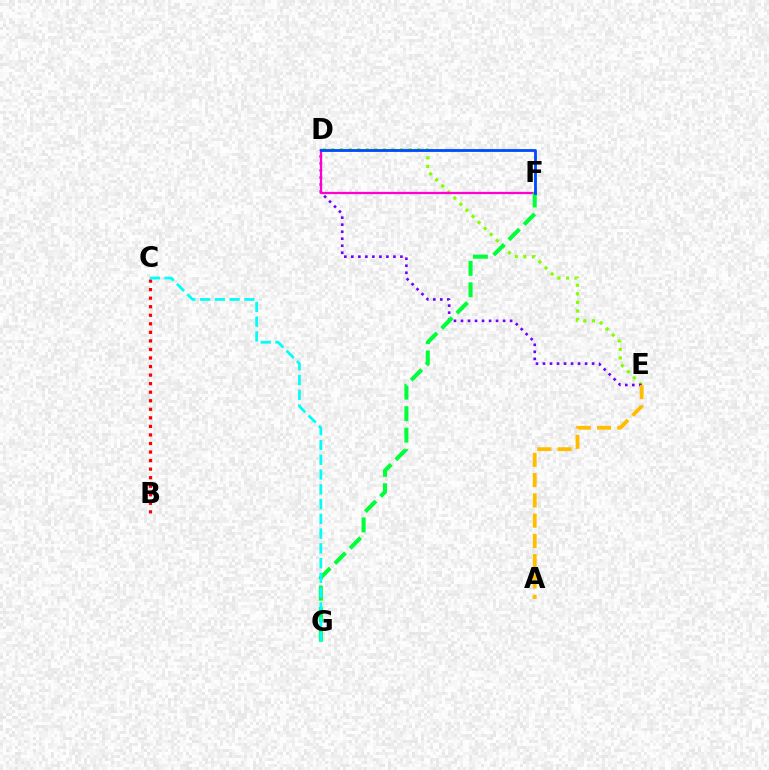{('D', 'E'): [{'color': '#84ff00', 'line_style': 'dotted', 'thickness': 2.33}, {'color': '#7200ff', 'line_style': 'dotted', 'thickness': 1.91}], ('D', 'F'): [{'color': '#ff00cf', 'line_style': 'solid', 'thickness': 1.63}, {'color': '#004bff', 'line_style': 'solid', 'thickness': 2.04}], ('F', 'G'): [{'color': '#00ff39', 'line_style': 'dashed', 'thickness': 2.92}], ('B', 'C'): [{'color': '#ff0000', 'line_style': 'dotted', 'thickness': 2.32}], ('C', 'G'): [{'color': '#00fff6', 'line_style': 'dashed', 'thickness': 2.01}], ('A', 'E'): [{'color': '#ffbd00', 'line_style': 'dashed', 'thickness': 2.75}]}